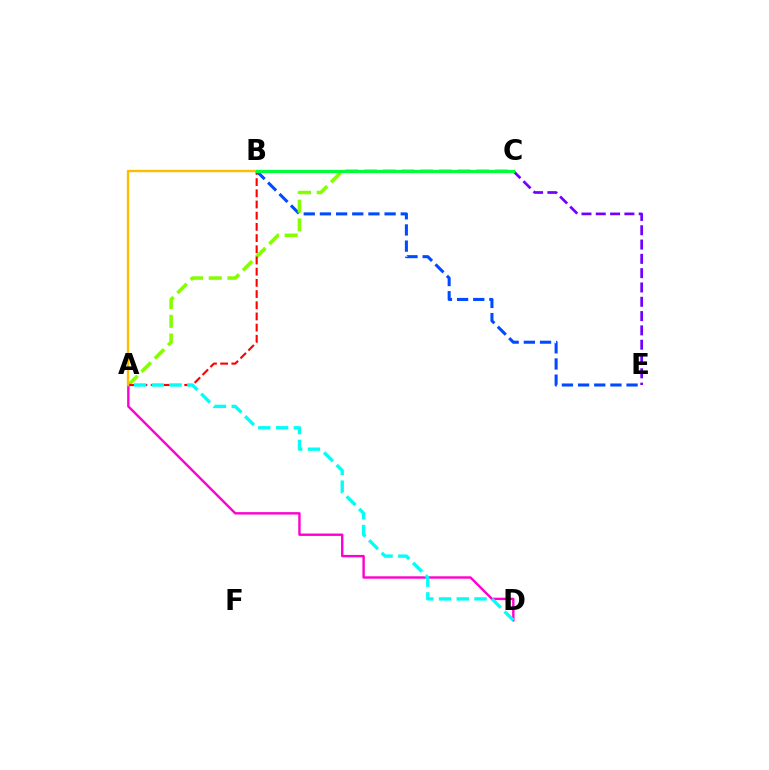{('B', 'E'): [{'color': '#004bff', 'line_style': 'dashed', 'thickness': 2.2}], ('A', 'C'): [{'color': '#84ff00', 'line_style': 'dashed', 'thickness': 2.54}], ('C', 'E'): [{'color': '#7200ff', 'line_style': 'dashed', 'thickness': 1.94}], ('A', 'D'): [{'color': '#ff00cf', 'line_style': 'solid', 'thickness': 1.73}, {'color': '#00fff6', 'line_style': 'dashed', 'thickness': 2.41}], ('A', 'B'): [{'color': '#ff0000', 'line_style': 'dashed', 'thickness': 1.52}, {'color': '#ffbd00', 'line_style': 'solid', 'thickness': 1.71}], ('B', 'C'): [{'color': '#00ff39', 'line_style': 'solid', 'thickness': 2.32}]}